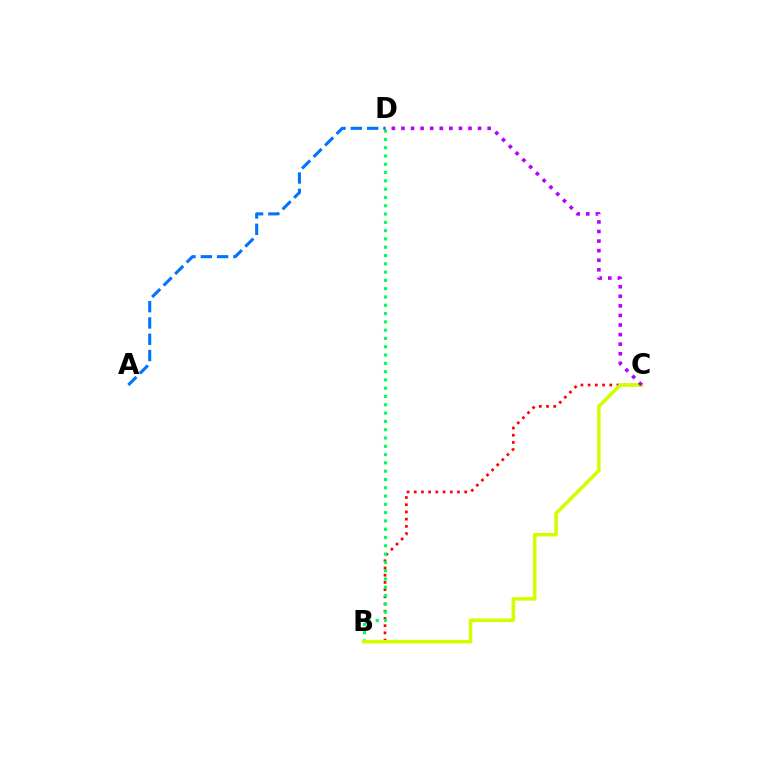{('B', 'C'): [{'color': '#ff0000', 'line_style': 'dotted', 'thickness': 1.96}, {'color': '#d1ff00', 'line_style': 'solid', 'thickness': 2.56}], ('A', 'D'): [{'color': '#0074ff', 'line_style': 'dashed', 'thickness': 2.21}], ('B', 'D'): [{'color': '#00ff5c', 'line_style': 'dotted', 'thickness': 2.25}], ('C', 'D'): [{'color': '#b900ff', 'line_style': 'dotted', 'thickness': 2.6}]}